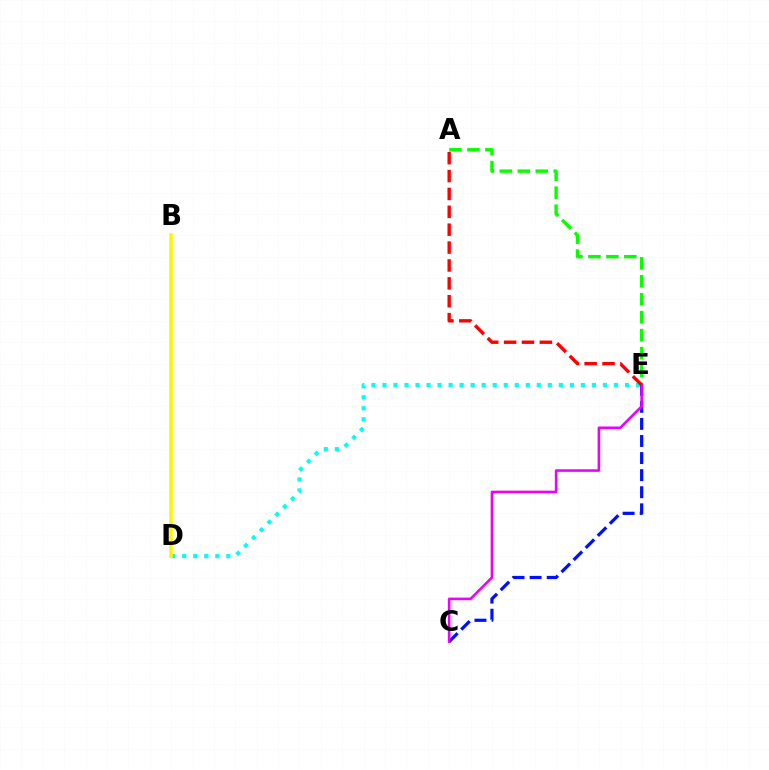{('D', 'E'): [{'color': '#00fff6', 'line_style': 'dotted', 'thickness': 3.0}], ('B', 'D'): [{'color': '#fcf500', 'line_style': 'solid', 'thickness': 2.55}], ('C', 'E'): [{'color': '#0010ff', 'line_style': 'dashed', 'thickness': 2.32}, {'color': '#ee00ff', 'line_style': 'solid', 'thickness': 1.87}], ('A', 'E'): [{'color': '#08ff00', 'line_style': 'dashed', 'thickness': 2.44}, {'color': '#ff0000', 'line_style': 'dashed', 'thickness': 2.43}]}